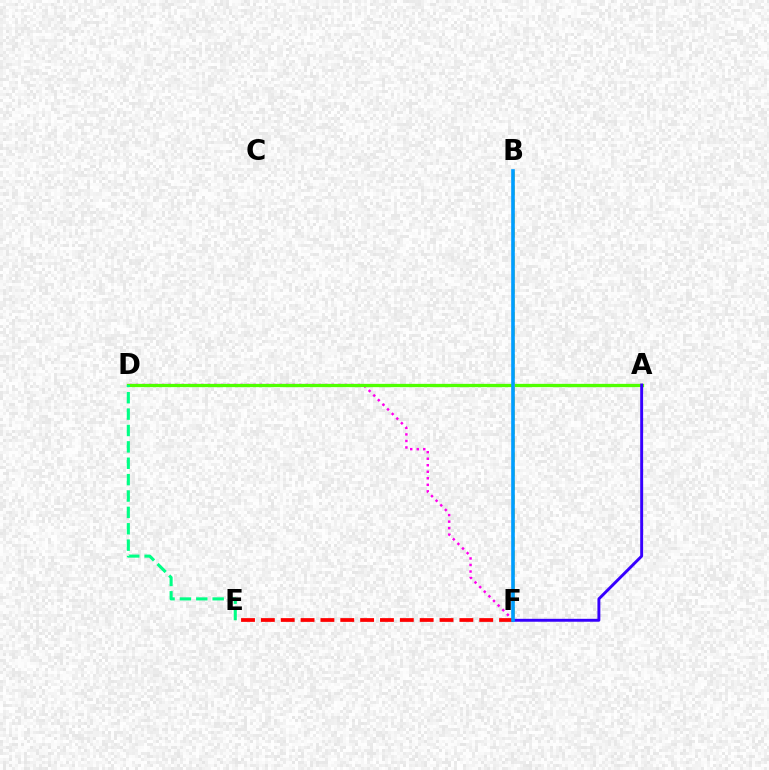{('D', 'F'): [{'color': '#ff00ed', 'line_style': 'dotted', 'thickness': 1.77}], ('A', 'D'): [{'color': '#4fff00', 'line_style': 'solid', 'thickness': 2.37}], ('B', 'F'): [{'color': '#ffd500', 'line_style': 'dashed', 'thickness': 1.91}, {'color': '#009eff', 'line_style': 'solid', 'thickness': 2.61}], ('D', 'E'): [{'color': '#00ff86', 'line_style': 'dashed', 'thickness': 2.23}], ('E', 'F'): [{'color': '#ff0000', 'line_style': 'dashed', 'thickness': 2.7}], ('A', 'F'): [{'color': '#3700ff', 'line_style': 'solid', 'thickness': 2.1}]}